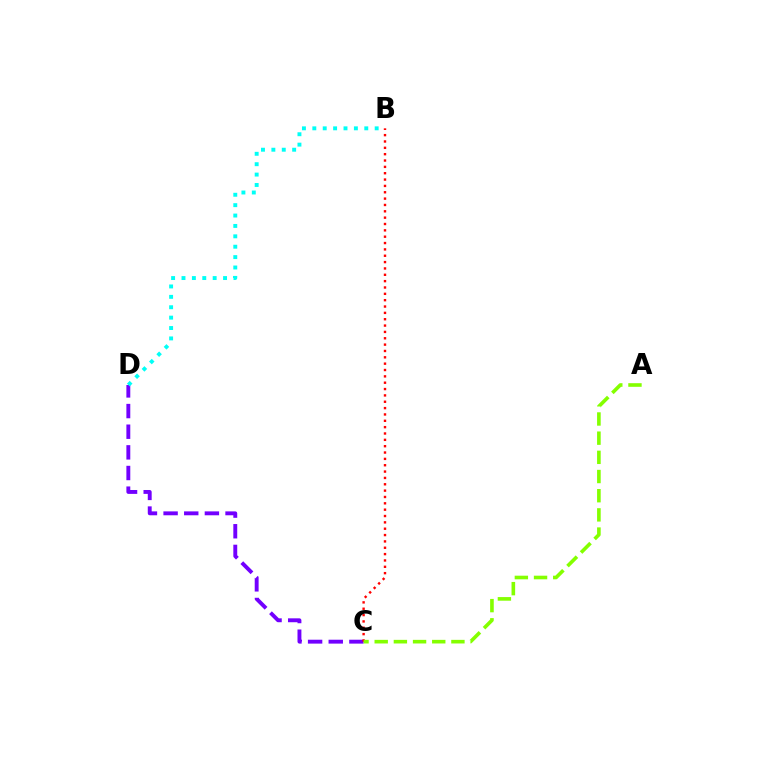{('C', 'D'): [{'color': '#7200ff', 'line_style': 'dashed', 'thickness': 2.81}], ('B', 'C'): [{'color': '#ff0000', 'line_style': 'dotted', 'thickness': 1.72}], ('A', 'C'): [{'color': '#84ff00', 'line_style': 'dashed', 'thickness': 2.61}], ('B', 'D'): [{'color': '#00fff6', 'line_style': 'dotted', 'thickness': 2.82}]}